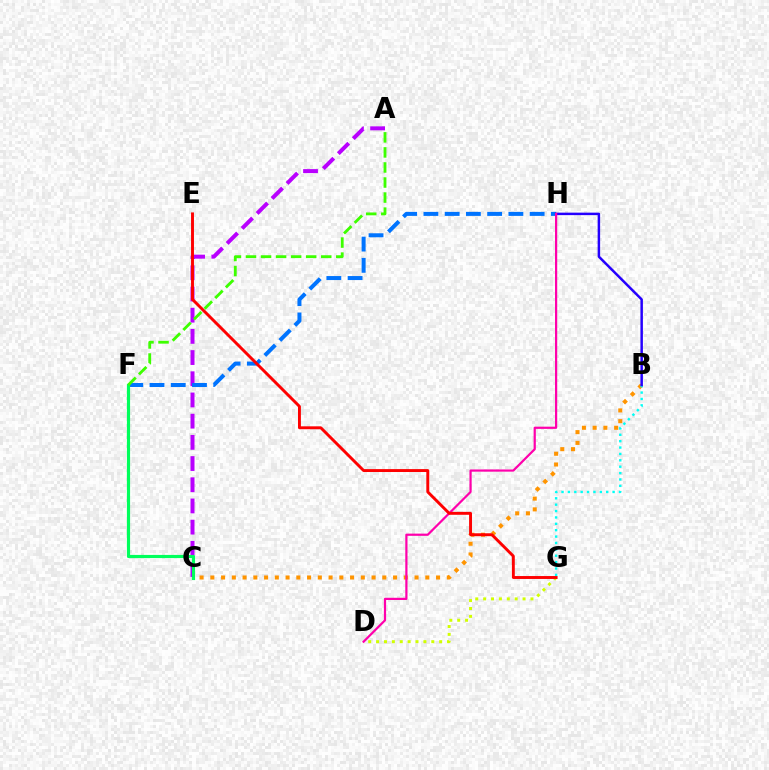{('A', 'C'): [{'color': '#b900ff', 'line_style': 'dashed', 'thickness': 2.88}], ('D', 'G'): [{'color': '#d1ff00', 'line_style': 'dotted', 'thickness': 2.14}], ('B', 'C'): [{'color': '#ff9400', 'line_style': 'dotted', 'thickness': 2.92}], ('F', 'H'): [{'color': '#0074ff', 'line_style': 'dashed', 'thickness': 2.89}], ('C', 'F'): [{'color': '#00ff5c', 'line_style': 'solid', 'thickness': 2.28}], ('B', 'G'): [{'color': '#00fff6', 'line_style': 'dotted', 'thickness': 1.73}], ('A', 'F'): [{'color': '#3dff00', 'line_style': 'dashed', 'thickness': 2.04}], ('B', 'H'): [{'color': '#2500ff', 'line_style': 'solid', 'thickness': 1.79}], ('D', 'H'): [{'color': '#ff00ac', 'line_style': 'solid', 'thickness': 1.59}], ('E', 'G'): [{'color': '#ff0000', 'line_style': 'solid', 'thickness': 2.1}]}